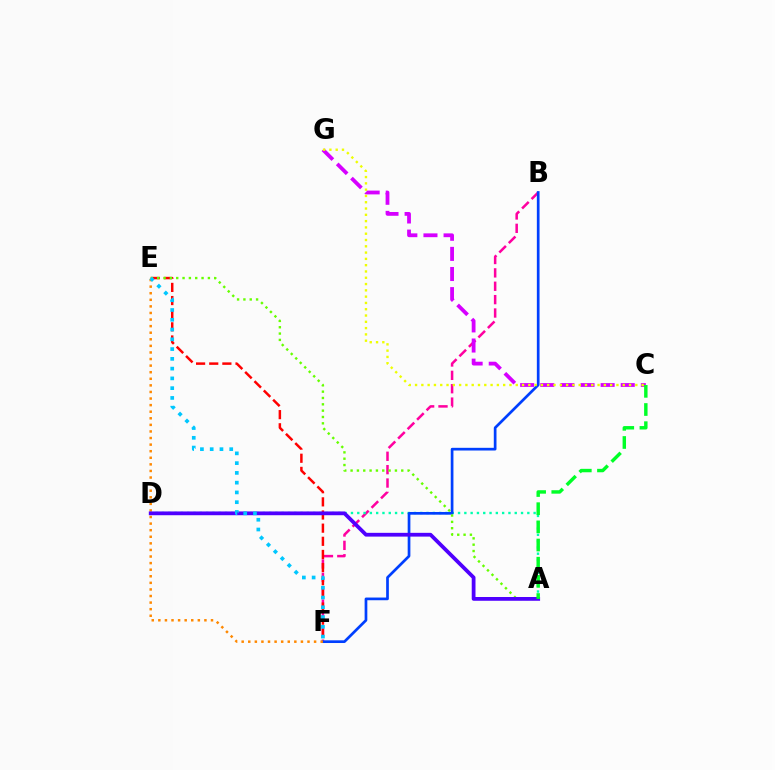{('B', 'F'): [{'color': '#ff00a0', 'line_style': 'dashed', 'thickness': 1.82}, {'color': '#003fff', 'line_style': 'solid', 'thickness': 1.94}], ('E', 'F'): [{'color': '#ff0000', 'line_style': 'dashed', 'thickness': 1.79}, {'color': '#ff8800', 'line_style': 'dotted', 'thickness': 1.79}, {'color': '#00c7ff', 'line_style': 'dotted', 'thickness': 2.65}], ('A', 'D'): [{'color': '#00ffaf', 'line_style': 'dotted', 'thickness': 1.71}, {'color': '#4f00ff', 'line_style': 'solid', 'thickness': 2.71}], ('C', 'G'): [{'color': '#d600ff', 'line_style': 'dashed', 'thickness': 2.73}, {'color': '#eeff00', 'line_style': 'dotted', 'thickness': 1.71}], ('A', 'E'): [{'color': '#66ff00', 'line_style': 'dotted', 'thickness': 1.72}], ('A', 'C'): [{'color': '#00ff27', 'line_style': 'dashed', 'thickness': 2.47}]}